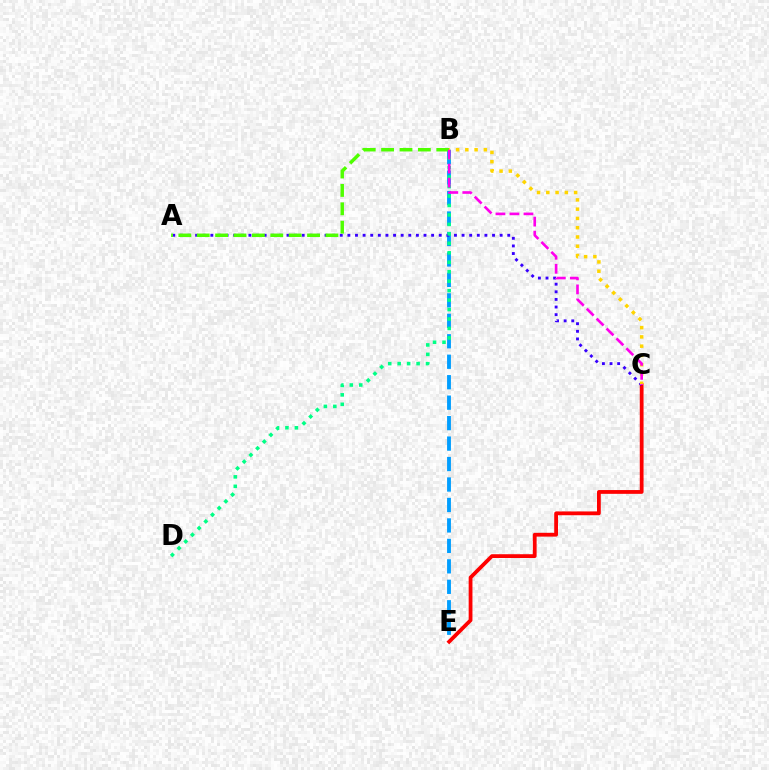{('B', 'E'): [{'color': '#009eff', 'line_style': 'dashed', 'thickness': 2.78}], ('C', 'E'): [{'color': '#ff0000', 'line_style': 'solid', 'thickness': 2.73}], ('A', 'C'): [{'color': '#3700ff', 'line_style': 'dotted', 'thickness': 2.07}], ('B', 'D'): [{'color': '#00ff86', 'line_style': 'dotted', 'thickness': 2.57}], ('A', 'B'): [{'color': '#4fff00', 'line_style': 'dashed', 'thickness': 2.5}], ('B', 'C'): [{'color': '#ffd500', 'line_style': 'dotted', 'thickness': 2.52}, {'color': '#ff00ed', 'line_style': 'dashed', 'thickness': 1.9}]}